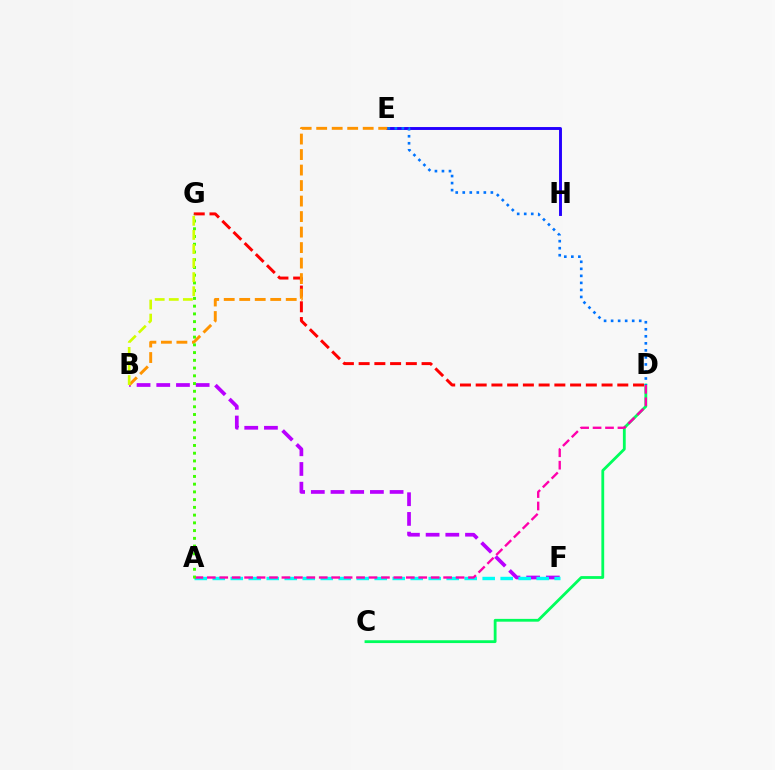{('B', 'F'): [{'color': '#b900ff', 'line_style': 'dashed', 'thickness': 2.68}], ('C', 'D'): [{'color': '#00ff5c', 'line_style': 'solid', 'thickness': 2.02}], ('A', 'F'): [{'color': '#00fff6', 'line_style': 'dashed', 'thickness': 2.44}], ('D', 'G'): [{'color': '#ff0000', 'line_style': 'dashed', 'thickness': 2.14}], ('A', 'D'): [{'color': '#ff00ac', 'line_style': 'dashed', 'thickness': 1.69}], ('E', 'H'): [{'color': '#2500ff', 'line_style': 'solid', 'thickness': 2.1}], ('B', 'E'): [{'color': '#ff9400', 'line_style': 'dashed', 'thickness': 2.11}], ('D', 'E'): [{'color': '#0074ff', 'line_style': 'dotted', 'thickness': 1.91}], ('A', 'G'): [{'color': '#3dff00', 'line_style': 'dotted', 'thickness': 2.1}], ('B', 'G'): [{'color': '#d1ff00', 'line_style': 'dashed', 'thickness': 1.91}]}